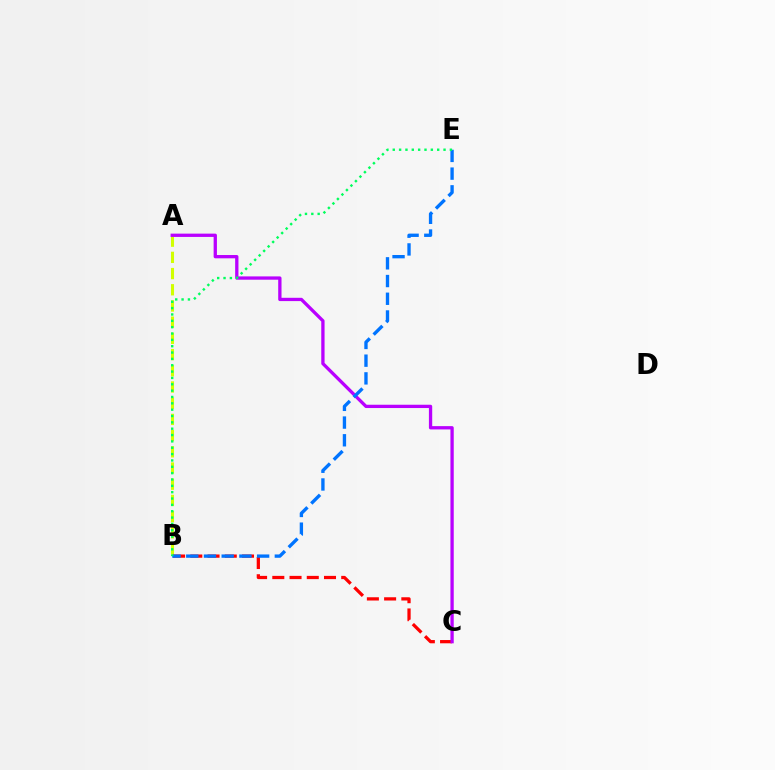{('A', 'B'): [{'color': '#d1ff00', 'line_style': 'dashed', 'thickness': 2.2}], ('B', 'C'): [{'color': '#ff0000', 'line_style': 'dashed', 'thickness': 2.34}], ('A', 'C'): [{'color': '#b900ff', 'line_style': 'solid', 'thickness': 2.37}], ('B', 'E'): [{'color': '#0074ff', 'line_style': 'dashed', 'thickness': 2.41}, {'color': '#00ff5c', 'line_style': 'dotted', 'thickness': 1.72}]}